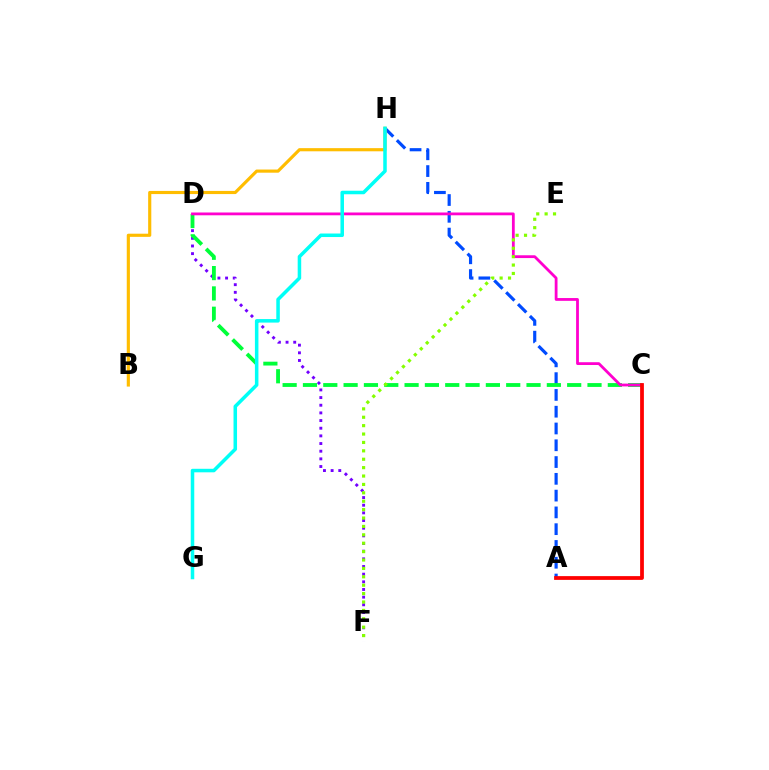{('D', 'F'): [{'color': '#7200ff', 'line_style': 'dotted', 'thickness': 2.08}], ('A', 'H'): [{'color': '#004bff', 'line_style': 'dashed', 'thickness': 2.28}], ('C', 'D'): [{'color': '#00ff39', 'line_style': 'dashed', 'thickness': 2.76}, {'color': '#ff00cf', 'line_style': 'solid', 'thickness': 2.01}], ('B', 'H'): [{'color': '#ffbd00', 'line_style': 'solid', 'thickness': 2.27}], ('A', 'C'): [{'color': '#ff0000', 'line_style': 'solid', 'thickness': 2.71}], ('E', 'F'): [{'color': '#84ff00', 'line_style': 'dotted', 'thickness': 2.28}], ('G', 'H'): [{'color': '#00fff6', 'line_style': 'solid', 'thickness': 2.54}]}